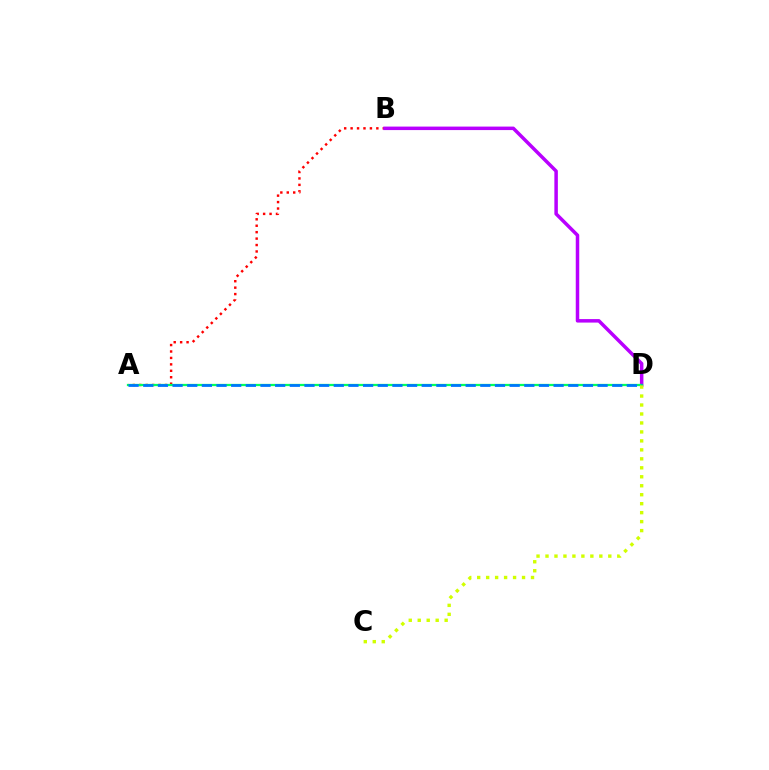{('A', 'B'): [{'color': '#ff0000', 'line_style': 'dotted', 'thickness': 1.75}], ('B', 'D'): [{'color': '#b900ff', 'line_style': 'solid', 'thickness': 2.52}], ('A', 'D'): [{'color': '#00ff5c', 'line_style': 'solid', 'thickness': 1.63}, {'color': '#0074ff', 'line_style': 'dashed', 'thickness': 1.99}], ('C', 'D'): [{'color': '#d1ff00', 'line_style': 'dotted', 'thickness': 2.44}]}